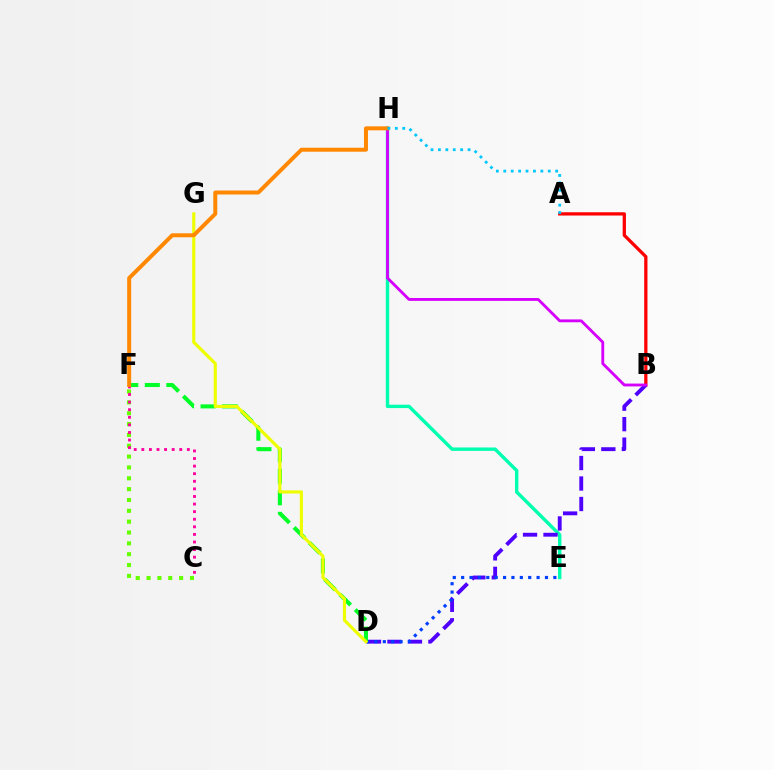{('E', 'H'): [{'color': '#00ffaf', 'line_style': 'solid', 'thickness': 2.44}], ('A', 'B'): [{'color': '#ff0000', 'line_style': 'solid', 'thickness': 2.35}], ('B', 'D'): [{'color': '#4f00ff', 'line_style': 'dashed', 'thickness': 2.78}], ('D', 'E'): [{'color': '#003fff', 'line_style': 'dotted', 'thickness': 2.28}], ('C', 'F'): [{'color': '#66ff00', 'line_style': 'dotted', 'thickness': 2.95}, {'color': '#ff00a0', 'line_style': 'dotted', 'thickness': 2.06}], ('D', 'F'): [{'color': '#00ff27', 'line_style': 'dashed', 'thickness': 2.92}], ('D', 'G'): [{'color': '#eeff00', 'line_style': 'solid', 'thickness': 2.27}], ('B', 'H'): [{'color': '#d600ff', 'line_style': 'solid', 'thickness': 2.05}], ('F', 'H'): [{'color': '#ff8800', 'line_style': 'solid', 'thickness': 2.86}], ('A', 'H'): [{'color': '#00c7ff', 'line_style': 'dotted', 'thickness': 2.02}]}